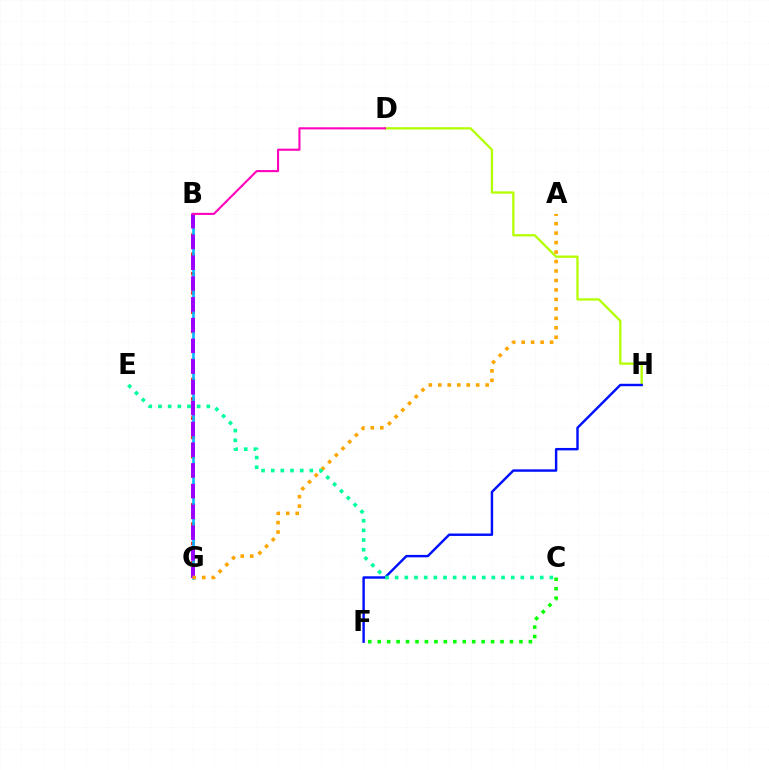{('B', 'G'): [{'color': '#ff0000', 'line_style': 'dotted', 'thickness': 2.62}, {'color': '#00b5ff', 'line_style': 'solid', 'thickness': 1.88}, {'color': '#9b00ff', 'line_style': 'dashed', 'thickness': 2.82}], ('D', 'H'): [{'color': '#b3ff00', 'line_style': 'solid', 'thickness': 1.65}], ('F', 'H'): [{'color': '#0010ff', 'line_style': 'solid', 'thickness': 1.75}], ('C', 'F'): [{'color': '#08ff00', 'line_style': 'dotted', 'thickness': 2.57}], ('B', 'D'): [{'color': '#ff00bd', 'line_style': 'solid', 'thickness': 1.51}], ('A', 'G'): [{'color': '#ffa500', 'line_style': 'dotted', 'thickness': 2.57}], ('C', 'E'): [{'color': '#00ff9d', 'line_style': 'dotted', 'thickness': 2.63}]}